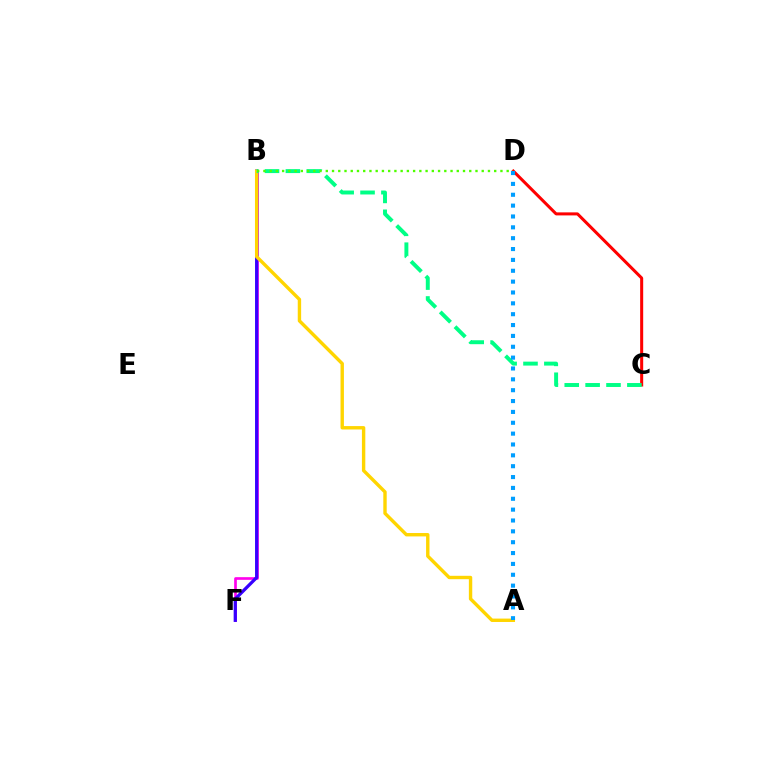{('C', 'D'): [{'color': '#ff0000', 'line_style': 'solid', 'thickness': 2.18}], ('B', 'F'): [{'color': '#ff00ed', 'line_style': 'solid', 'thickness': 1.92}, {'color': '#3700ff', 'line_style': 'solid', 'thickness': 2.34}], ('A', 'B'): [{'color': '#ffd500', 'line_style': 'solid', 'thickness': 2.44}], ('B', 'C'): [{'color': '#00ff86', 'line_style': 'dashed', 'thickness': 2.84}], ('B', 'D'): [{'color': '#4fff00', 'line_style': 'dotted', 'thickness': 1.69}], ('A', 'D'): [{'color': '#009eff', 'line_style': 'dotted', 'thickness': 2.95}]}